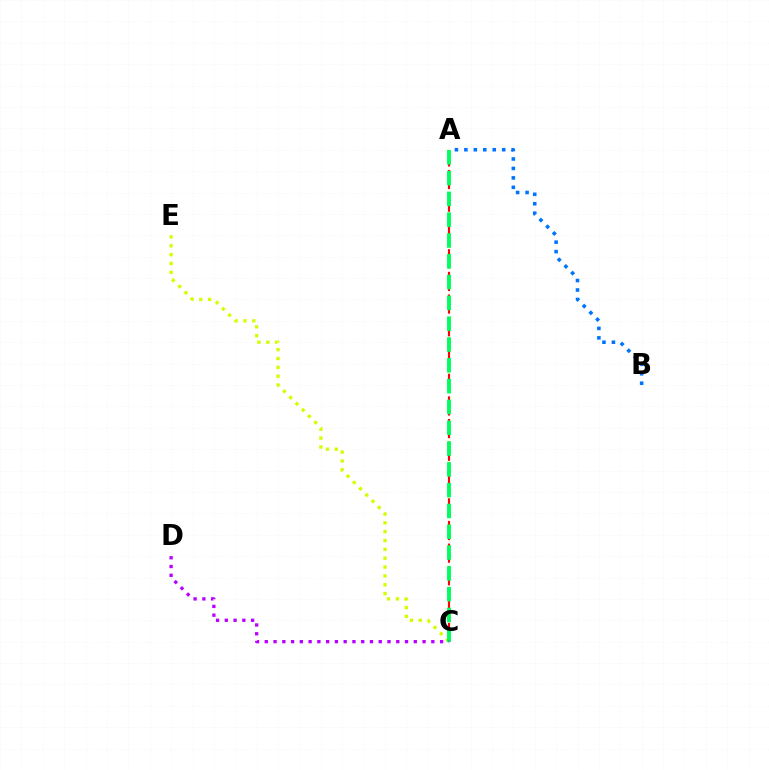{('A', 'C'): [{'color': '#ff0000', 'line_style': 'dashed', 'thickness': 1.54}, {'color': '#00ff5c', 'line_style': 'dashed', 'thickness': 2.83}], ('C', 'E'): [{'color': '#d1ff00', 'line_style': 'dotted', 'thickness': 2.4}], ('A', 'B'): [{'color': '#0074ff', 'line_style': 'dotted', 'thickness': 2.57}], ('C', 'D'): [{'color': '#b900ff', 'line_style': 'dotted', 'thickness': 2.38}]}